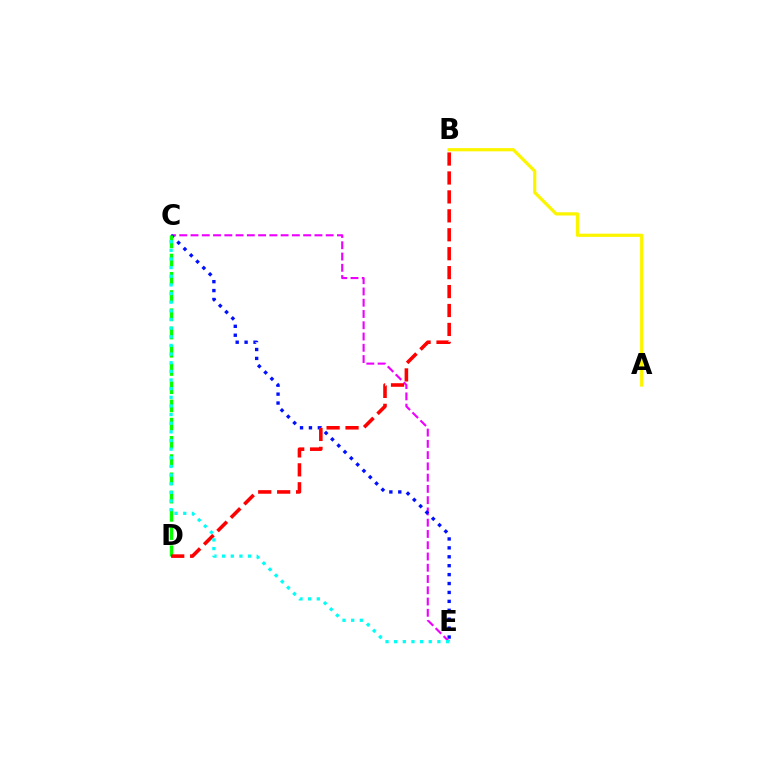{('C', 'E'): [{'color': '#ee00ff', 'line_style': 'dashed', 'thickness': 1.53}, {'color': '#0010ff', 'line_style': 'dotted', 'thickness': 2.42}, {'color': '#00fff6', 'line_style': 'dotted', 'thickness': 2.35}], ('A', 'B'): [{'color': '#fcf500', 'line_style': 'solid', 'thickness': 2.32}], ('C', 'D'): [{'color': '#08ff00', 'line_style': 'dashed', 'thickness': 2.48}], ('B', 'D'): [{'color': '#ff0000', 'line_style': 'dashed', 'thickness': 2.57}]}